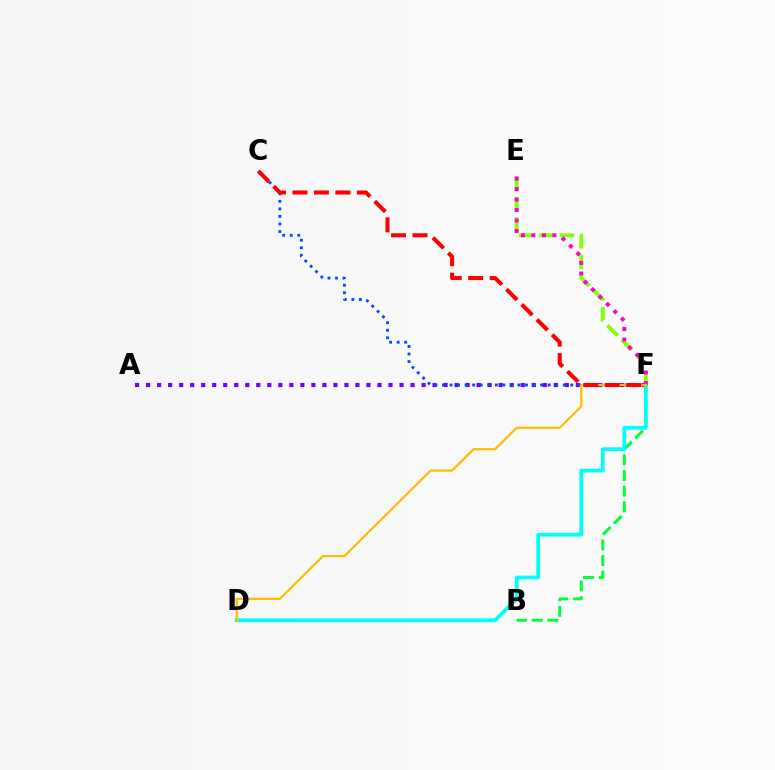{('A', 'F'): [{'color': '#7200ff', 'line_style': 'dotted', 'thickness': 2.99}], ('B', 'F'): [{'color': '#00ff39', 'line_style': 'dashed', 'thickness': 2.13}], ('C', 'F'): [{'color': '#004bff', 'line_style': 'dotted', 'thickness': 2.05}, {'color': '#ff0000', 'line_style': 'dashed', 'thickness': 2.92}], ('E', 'F'): [{'color': '#84ff00', 'line_style': 'dashed', 'thickness': 2.77}, {'color': '#ff00cf', 'line_style': 'dotted', 'thickness': 2.85}], ('D', 'F'): [{'color': '#00fff6', 'line_style': 'solid', 'thickness': 2.7}, {'color': '#ffbd00', 'line_style': 'solid', 'thickness': 1.6}]}